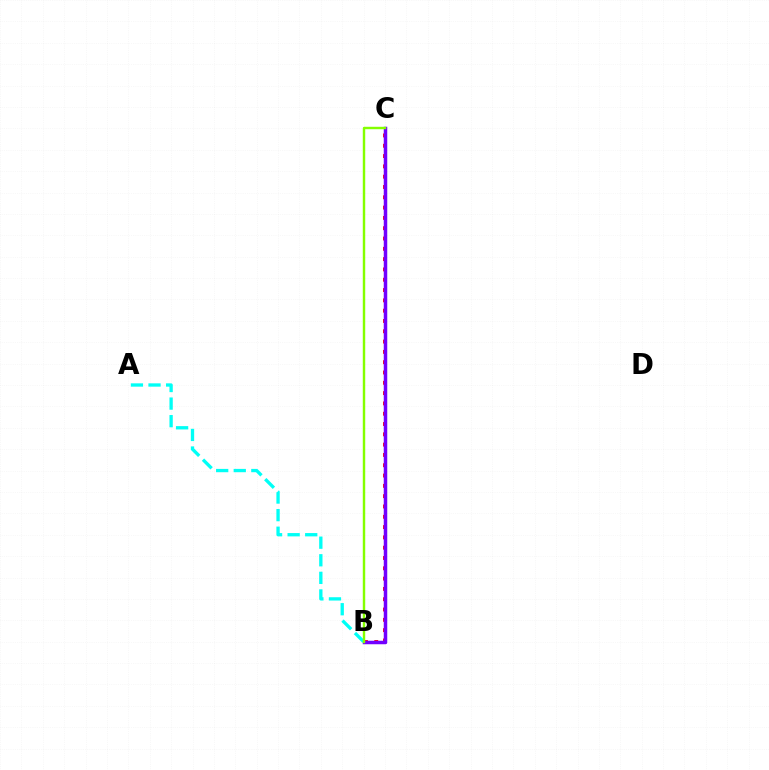{('B', 'C'): [{'color': '#ff0000', 'line_style': 'dotted', 'thickness': 2.8}, {'color': '#7200ff', 'line_style': 'solid', 'thickness': 2.52}, {'color': '#84ff00', 'line_style': 'solid', 'thickness': 1.74}], ('A', 'B'): [{'color': '#00fff6', 'line_style': 'dashed', 'thickness': 2.39}]}